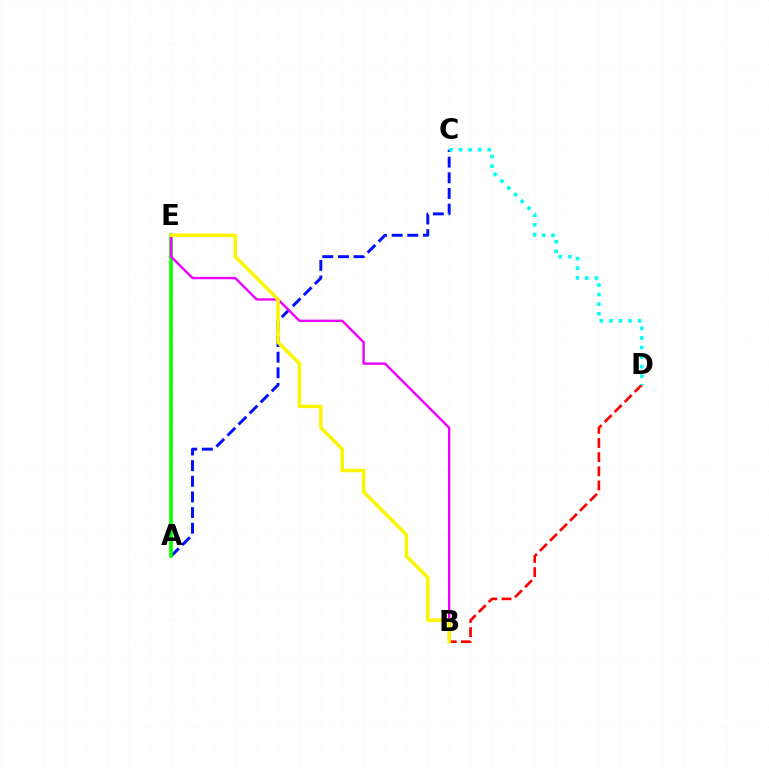{('A', 'C'): [{'color': '#0010ff', 'line_style': 'dashed', 'thickness': 2.13}], ('B', 'D'): [{'color': '#ff0000', 'line_style': 'dashed', 'thickness': 1.92}], ('A', 'E'): [{'color': '#08ff00', 'line_style': 'solid', 'thickness': 2.58}], ('B', 'E'): [{'color': '#ee00ff', 'line_style': 'solid', 'thickness': 1.73}, {'color': '#fcf500', 'line_style': 'solid', 'thickness': 2.5}], ('C', 'D'): [{'color': '#00fff6', 'line_style': 'dotted', 'thickness': 2.6}]}